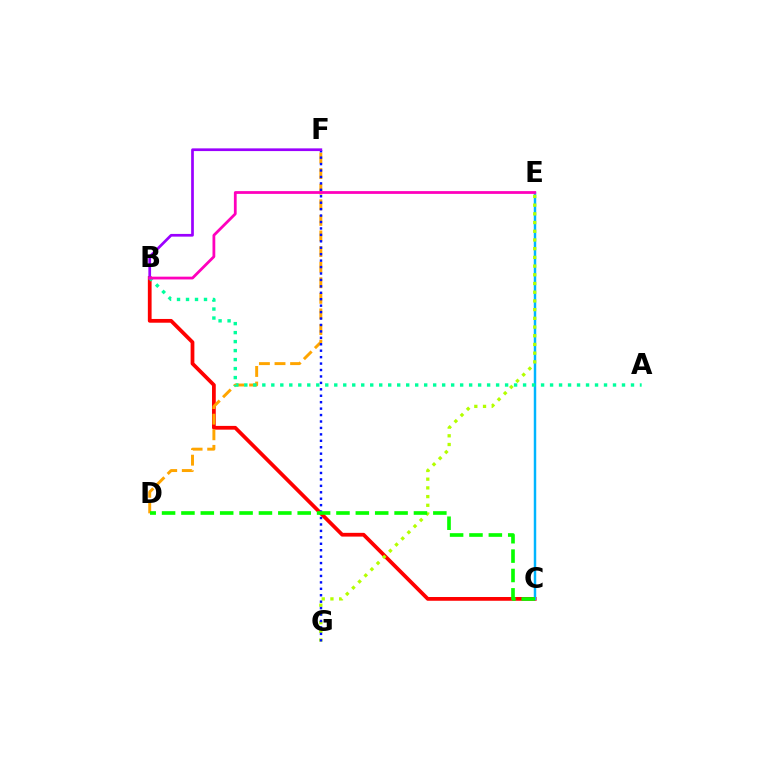{('B', 'C'): [{'color': '#ff0000', 'line_style': 'solid', 'thickness': 2.7}], ('C', 'E'): [{'color': '#00b5ff', 'line_style': 'solid', 'thickness': 1.77}], ('E', 'G'): [{'color': '#b3ff00', 'line_style': 'dotted', 'thickness': 2.37}], ('D', 'F'): [{'color': '#ffa500', 'line_style': 'dashed', 'thickness': 2.12}], ('F', 'G'): [{'color': '#0010ff', 'line_style': 'dotted', 'thickness': 1.75}], ('A', 'B'): [{'color': '#00ff9d', 'line_style': 'dotted', 'thickness': 2.44}], ('B', 'F'): [{'color': '#9b00ff', 'line_style': 'solid', 'thickness': 1.95}], ('C', 'D'): [{'color': '#08ff00', 'line_style': 'dashed', 'thickness': 2.63}], ('B', 'E'): [{'color': '#ff00bd', 'line_style': 'solid', 'thickness': 2.0}]}